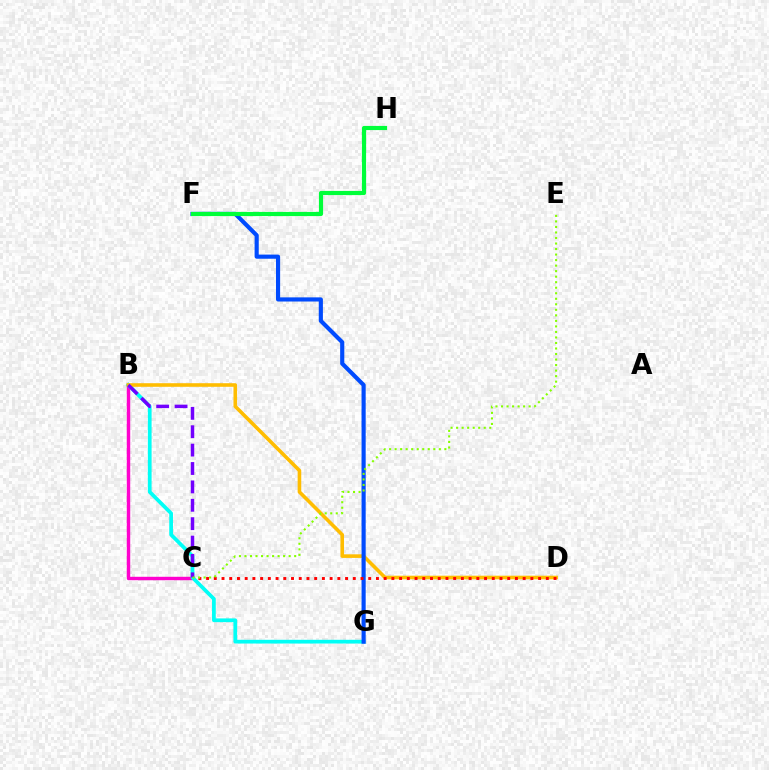{('B', 'C'): [{'color': '#ff00cf', 'line_style': 'solid', 'thickness': 2.46}, {'color': '#7200ff', 'line_style': 'dashed', 'thickness': 2.5}], ('B', 'G'): [{'color': '#00fff6', 'line_style': 'solid', 'thickness': 2.69}], ('B', 'D'): [{'color': '#ffbd00', 'line_style': 'solid', 'thickness': 2.59}], ('F', 'G'): [{'color': '#004bff', 'line_style': 'solid', 'thickness': 2.98}], ('C', 'D'): [{'color': '#ff0000', 'line_style': 'dotted', 'thickness': 2.1}], ('C', 'E'): [{'color': '#84ff00', 'line_style': 'dotted', 'thickness': 1.5}], ('F', 'H'): [{'color': '#00ff39', 'line_style': 'solid', 'thickness': 2.99}]}